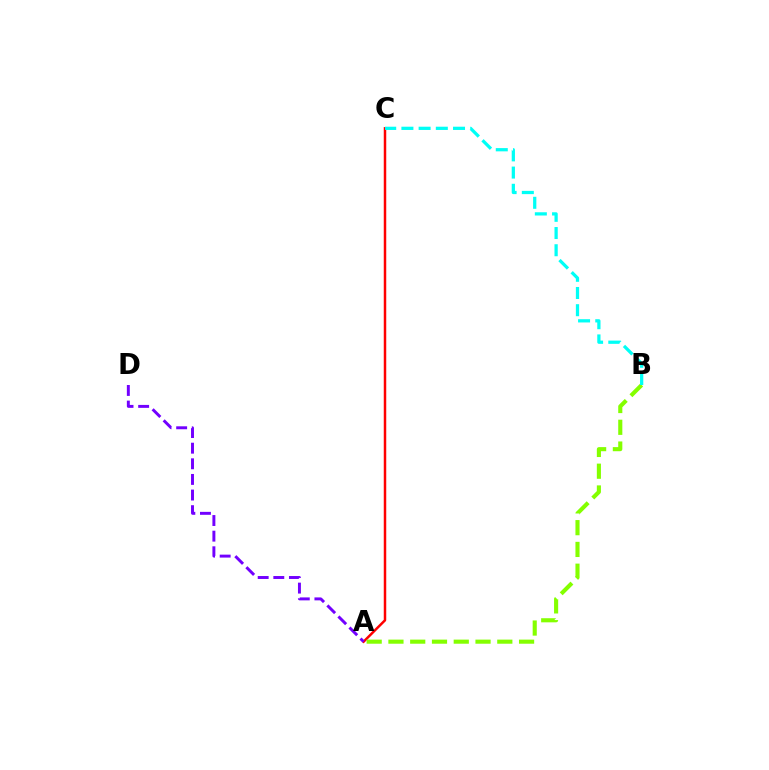{('A', 'C'): [{'color': '#ff0000', 'line_style': 'solid', 'thickness': 1.79}], ('A', 'D'): [{'color': '#7200ff', 'line_style': 'dashed', 'thickness': 2.12}], ('A', 'B'): [{'color': '#84ff00', 'line_style': 'dashed', 'thickness': 2.96}], ('B', 'C'): [{'color': '#00fff6', 'line_style': 'dashed', 'thickness': 2.34}]}